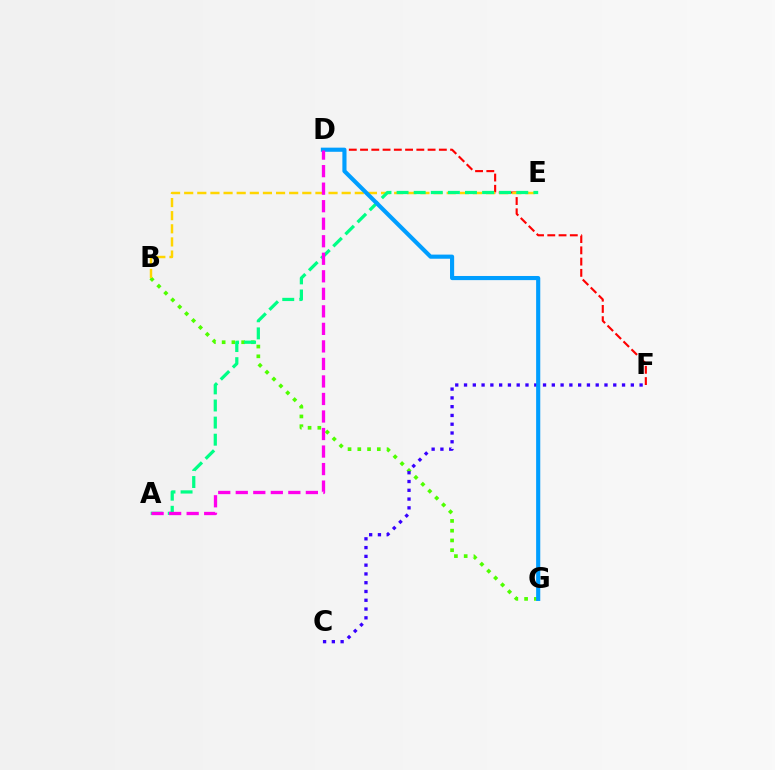{('B', 'G'): [{'color': '#4fff00', 'line_style': 'dotted', 'thickness': 2.65}], ('D', 'F'): [{'color': '#ff0000', 'line_style': 'dashed', 'thickness': 1.53}], ('B', 'E'): [{'color': '#ffd500', 'line_style': 'dashed', 'thickness': 1.78}], ('A', 'E'): [{'color': '#00ff86', 'line_style': 'dashed', 'thickness': 2.32}], ('C', 'F'): [{'color': '#3700ff', 'line_style': 'dotted', 'thickness': 2.39}], ('D', 'G'): [{'color': '#009eff', 'line_style': 'solid', 'thickness': 2.98}], ('A', 'D'): [{'color': '#ff00ed', 'line_style': 'dashed', 'thickness': 2.38}]}